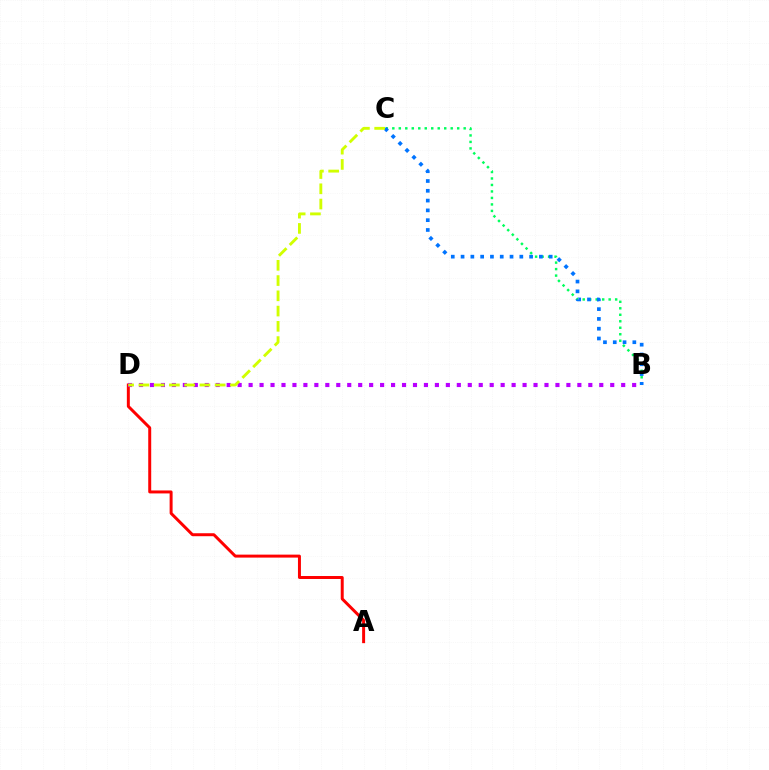{('A', 'D'): [{'color': '#ff0000', 'line_style': 'solid', 'thickness': 2.14}], ('B', 'C'): [{'color': '#00ff5c', 'line_style': 'dotted', 'thickness': 1.76}, {'color': '#0074ff', 'line_style': 'dotted', 'thickness': 2.66}], ('B', 'D'): [{'color': '#b900ff', 'line_style': 'dotted', 'thickness': 2.98}], ('C', 'D'): [{'color': '#d1ff00', 'line_style': 'dashed', 'thickness': 2.07}]}